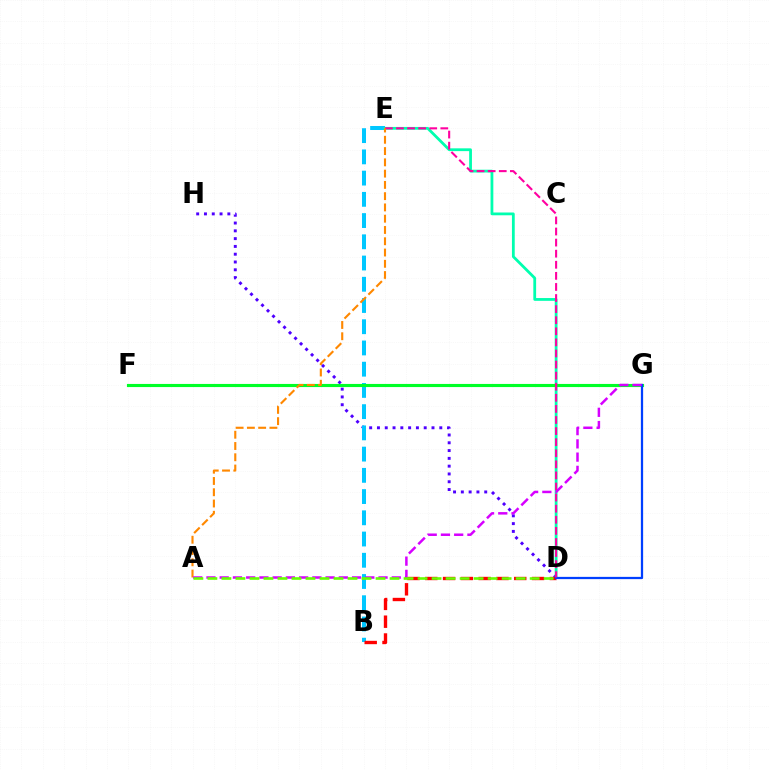{('D', 'H'): [{'color': '#4f00ff', 'line_style': 'dotted', 'thickness': 2.12}], ('B', 'E'): [{'color': '#00c7ff', 'line_style': 'dashed', 'thickness': 2.88}], ('D', 'E'): [{'color': '#00ffaf', 'line_style': 'solid', 'thickness': 2.01}, {'color': '#ff00a0', 'line_style': 'dashed', 'thickness': 1.51}], ('F', 'G'): [{'color': '#eeff00', 'line_style': 'dashed', 'thickness': 1.97}, {'color': '#00ff27', 'line_style': 'solid', 'thickness': 2.25}], ('B', 'D'): [{'color': '#ff0000', 'line_style': 'dashed', 'thickness': 2.42}], ('D', 'G'): [{'color': '#003fff', 'line_style': 'solid', 'thickness': 1.62}], ('A', 'E'): [{'color': '#ff8800', 'line_style': 'dashed', 'thickness': 1.53}], ('A', 'G'): [{'color': '#d600ff', 'line_style': 'dashed', 'thickness': 1.8}], ('A', 'D'): [{'color': '#66ff00', 'line_style': 'dashed', 'thickness': 1.9}]}